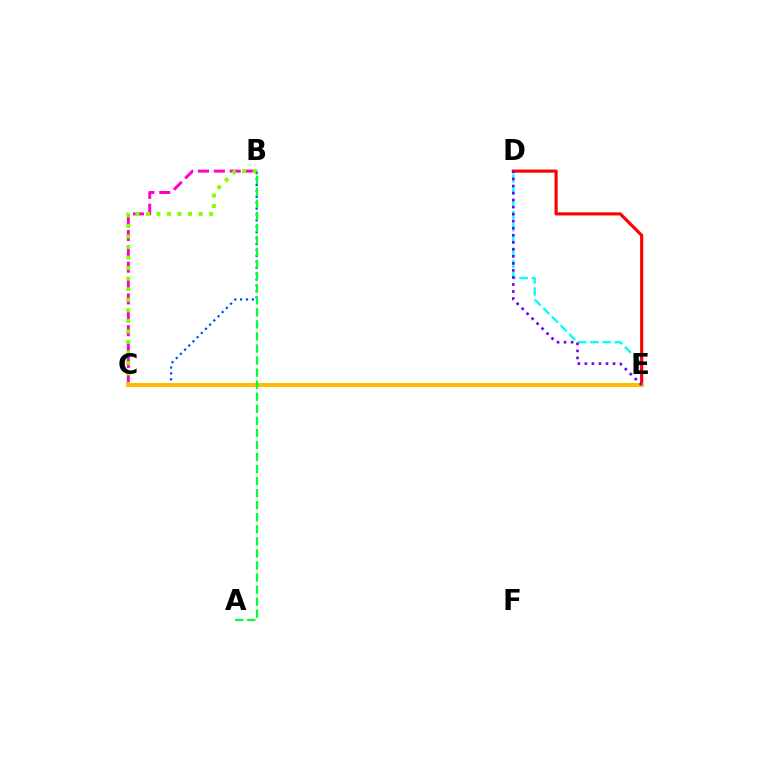{('B', 'C'): [{'color': '#ff00cf', 'line_style': 'dashed', 'thickness': 2.16}, {'color': '#004bff', 'line_style': 'dotted', 'thickness': 1.61}, {'color': '#84ff00', 'line_style': 'dotted', 'thickness': 2.86}], ('D', 'E'): [{'color': '#00fff6', 'line_style': 'dashed', 'thickness': 1.66}, {'color': '#ff0000', 'line_style': 'solid', 'thickness': 2.25}, {'color': '#7200ff', 'line_style': 'dotted', 'thickness': 1.91}], ('C', 'E'): [{'color': '#ffbd00', 'line_style': 'solid', 'thickness': 2.87}], ('A', 'B'): [{'color': '#00ff39', 'line_style': 'dashed', 'thickness': 1.64}]}